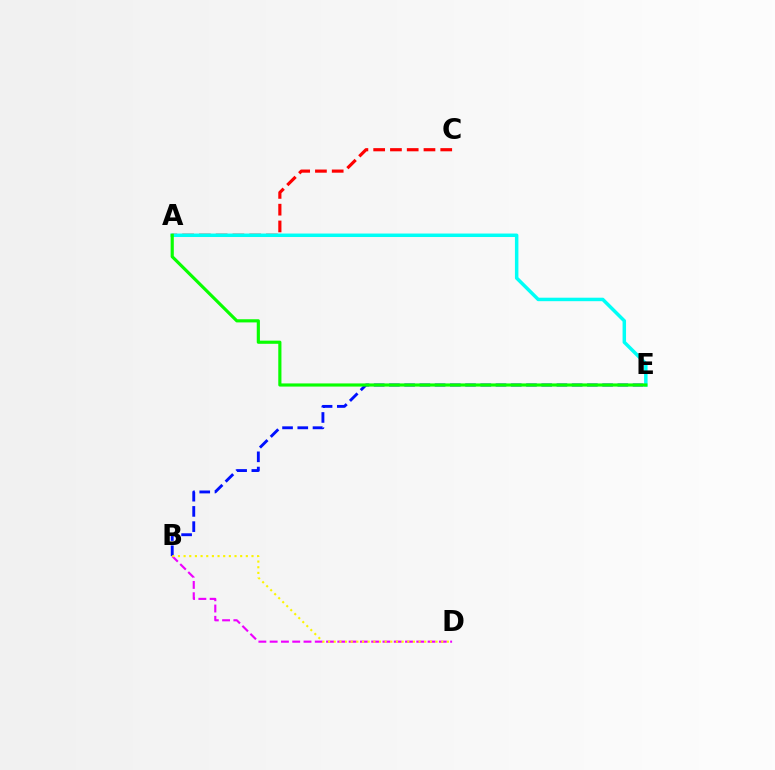{('A', 'C'): [{'color': '#ff0000', 'line_style': 'dashed', 'thickness': 2.28}], ('B', 'E'): [{'color': '#0010ff', 'line_style': 'dashed', 'thickness': 2.07}], ('A', 'E'): [{'color': '#00fff6', 'line_style': 'solid', 'thickness': 2.5}, {'color': '#08ff00', 'line_style': 'solid', 'thickness': 2.27}], ('B', 'D'): [{'color': '#ee00ff', 'line_style': 'dashed', 'thickness': 1.53}, {'color': '#fcf500', 'line_style': 'dotted', 'thickness': 1.54}]}